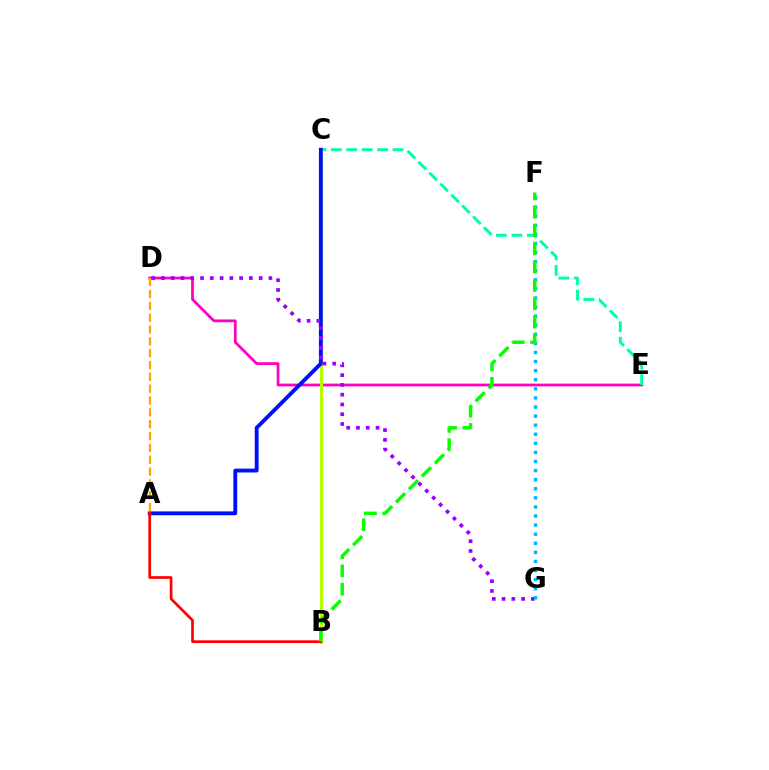{('D', 'E'): [{'color': '#ff00bd', 'line_style': 'solid', 'thickness': 1.98}], ('C', 'E'): [{'color': '#00ff9d', 'line_style': 'dashed', 'thickness': 2.1}], ('B', 'C'): [{'color': '#b3ff00', 'line_style': 'solid', 'thickness': 2.24}], ('A', 'C'): [{'color': '#0010ff', 'line_style': 'solid', 'thickness': 2.78}], ('D', 'G'): [{'color': '#9b00ff', 'line_style': 'dotted', 'thickness': 2.65}], ('A', 'D'): [{'color': '#ffa500', 'line_style': 'dashed', 'thickness': 1.61}], ('A', 'B'): [{'color': '#ff0000', 'line_style': 'solid', 'thickness': 1.94}], ('F', 'G'): [{'color': '#00b5ff', 'line_style': 'dotted', 'thickness': 2.47}], ('B', 'F'): [{'color': '#08ff00', 'line_style': 'dashed', 'thickness': 2.49}]}